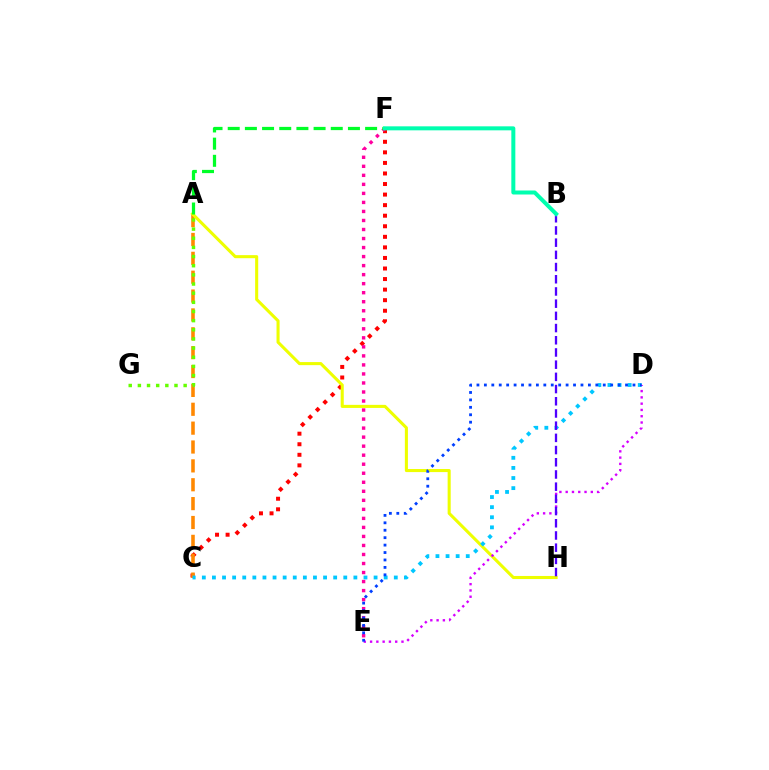{('C', 'F'): [{'color': '#ff0000', 'line_style': 'dotted', 'thickness': 2.87}], ('A', 'C'): [{'color': '#ff8800', 'line_style': 'dashed', 'thickness': 2.56}], ('A', 'G'): [{'color': '#66ff00', 'line_style': 'dotted', 'thickness': 2.49}], ('E', 'F'): [{'color': '#ff00a0', 'line_style': 'dotted', 'thickness': 2.45}], ('A', 'H'): [{'color': '#eeff00', 'line_style': 'solid', 'thickness': 2.21}], ('A', 'F'): [{'color': '#00ff27', 'line_style': 'dashed', 'thickness': 2.33}], ('C', 'D'): [{'color': '#00c7ff', 'line_style': 'dotted', 'thickness': 2.75}], ('D', 'E'): [{'color': '#d600ff', 'line_style': 'dotted', 'thickness': 1.71}, {'color': '#003fff', 'line_style': 'dotted', 'thickness': 2.02}], ('B', 'H'): [{'color': '#4f00ff', 'line_style': 'dashed', 'thickness': 1.66}], ('B', 'F'): [{'color': '#00ffaf', 'line_style': 'solid', 'thickness': 2.88}]}